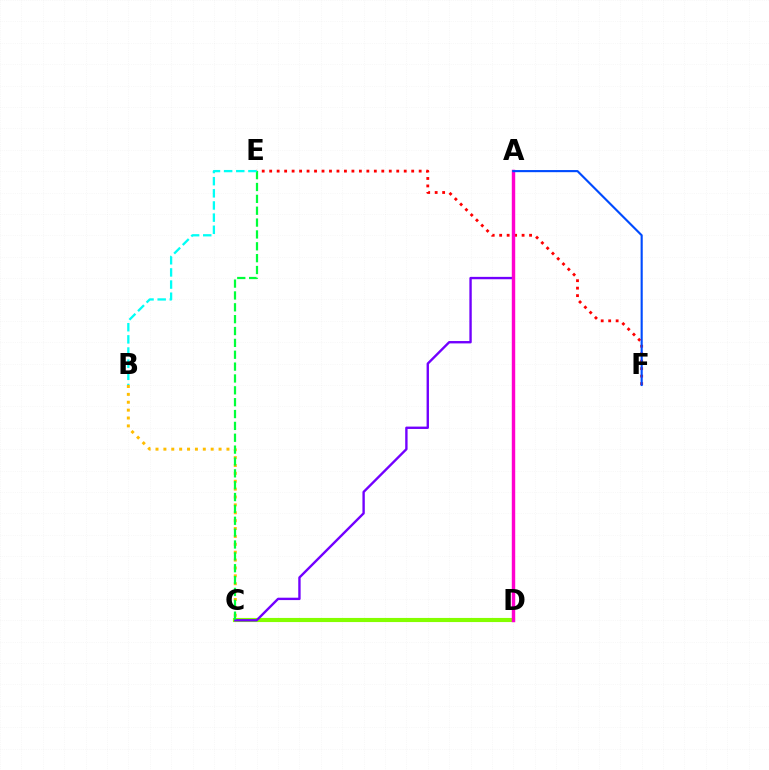{('C', 'D'): [{'color': '#84ff00', 'line_style': 'solid', 'thickness': 2.96}], ('E', 'F'): [{'color': '#ff0000', 'line_style': 'dotted', 'thickness': 2.03}], ('B', 'C'): [{'color': '#ffbd00', 'line_style': 'dotted', 'thickness': 2.14}], ('A', 'C'): [{'color': '#7200ff', 'line_style': 'solid', 'thickness': 1.71}], ('A', 'D'): [{'color': '#ff00cf', 'line_style': 'solid', 'thickness': 2.46}], ('C', 'E'): [{'color': '#00ff39', 'line_style': 'dashed', 'thickness': 1.61}], ('B', 'E'): [{'color': '#00fff6', 'line_style': 'dashed', 'thickness': 1.65}], ('A', 'F'): [{'color': '#004bff', 'line_style': 'solid', 'thickness': 1.53}]}